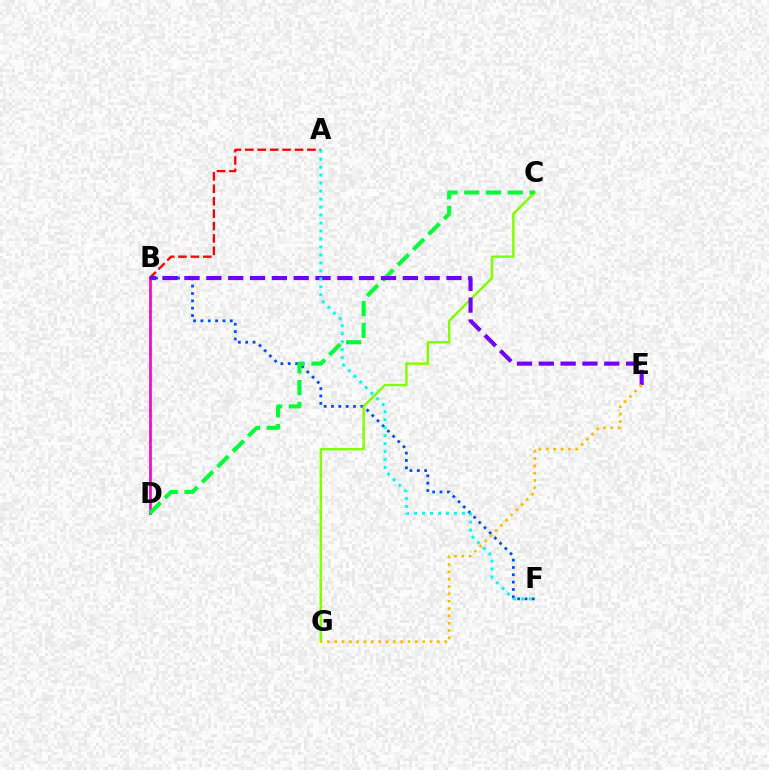{('B', 'F'): [{'color': '#004bff', 'line_style': 'dotted', 'thickness': 2.0}], ('B', 'D'): [{'color': '#ff00cf', 'line_style': 'solid', 'thickness': 1.95}], ('A', 'B'): [{'color': '#ff0000', 'line_style': 'dashed', 'thickness': 1.69}], ('C', 'G'): [{'color': '#84ff00', 'line_style': 'solid', 'thickness': 1.78}], ('C', 'D'): [{'color': '#00ff39', 'line_style': 'dashed', 'thickness': 2.96}], ('B', 'E'): [{'color': '#7200ff', 'line_style': 'dashed', 'thickness': 2.97}], ('E', 'G'): [{'color': '#ffbd00', 'line_style': 'dotted', 'thickness': 1.99}], ('A', 'F'): [{'color': '#00fff6', 'line_style': 'dotted', 'thickness': 2.17}]}